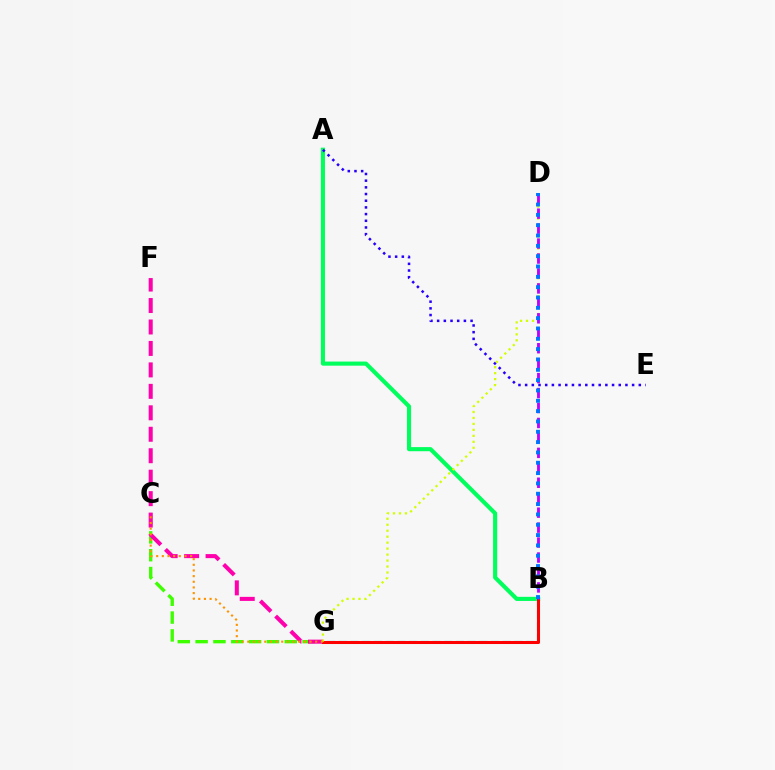{('C', 'G'): [{'color': '#3dff00', 'line_style': 'dashed', 'thickness': 2.42}, {'color': '#ff9400', 'line_style': 'dotted', 'thickness': 1.54}], ('A', 'B'): [{'color': '#00ff5c', 'line_style': 'solid', 'thickness': 2.96}], ('A', 'E'): [{'color': '#2500ff', 'line_style': 'dotted', 'thickness': 1.82}], ('F', 'G'): [{'color': '#ff00ac', 'line_style': 'dashed', 'thickness': 2.91}], ('B', 'G'): [{'color': '#00fff6', 'line_style': 'dashed', 'thickness': 1.59}, {'color': '#ff0000', 'line_style': 'solid', 'thickness': 2.19}], ('D', 'G'): [{'color': '#d1ff00', 'line_style': 'dotted', 'thickness': 1.62}], ('B', 'D'): [{'color': '#b900ff', 'line_style': 'dashed', 'thickness': 2.03}, {'color': '#0074ff', 'line_style': 'dotted', 'thickness': 2.81}]}